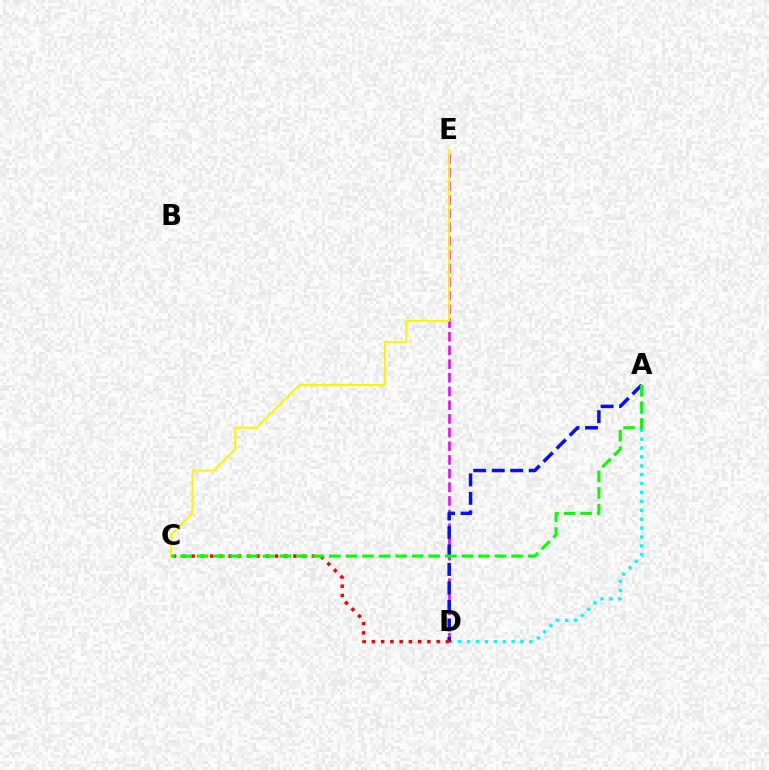{('A', 'D'): [{'color': '#00fff6', 'line_style': 'dotted', 'thickness': 2.42}, {'color': '#0010ff', 'line_style': 'dashed', 'thickness': 2.51}], ('D', 'E'): [{'color': '#ee00ff', 'line_style': 'dashed', 'thickness': 1.86}], ('C', 'E'): [{'color': '#fcf500', 'line_style': 'solid', 'thickness': 1.53}], ('C', 'D'): [{'color': '#ff0000', 'line_style': 'dotted', 'thickness': 2.52}], ('A', 'C'): [{'color': '#08ff00', 'line_style': 'dashed', 'thickness': 2.25}]}